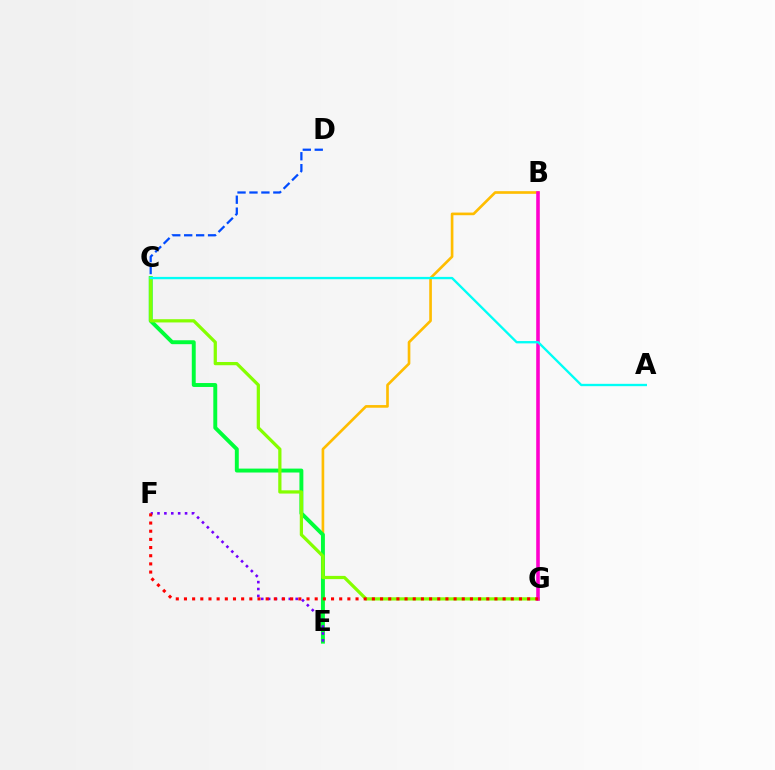{('C', 'D'): [{'color': '#004bff', 'line_style': 'dashed', 'thickness': 1.62}], ('B', 'E'): [{'color': '#ffbd00', 'line_style': 'solid', 'thickness': 1.91}], ('C', 'E'): [{'color': '#00ff39', 'line_style': 'solid', 'thickness': 2.83}], ('C', 'G'): [{'color': '#84ff00', 'line_style': 'solid', 'thickness': 2.33}], ('E', 'F'): [{'color': '#7200ff', 'line_style': 'dotted', 'thickness': 1.87}], ('B', 'G'): [{'color': '#ff00cf', 'line_style': 'solid', 'thickness': 2.58}], ('F', 'G'): [{'color': '#ff0000', 'line_style': 'dotted', 'thickness': 2.22}], ('A', 'C'): [{'color': '#00fff6', 'line_style': 'solid', 'thickness': 1.68}]}